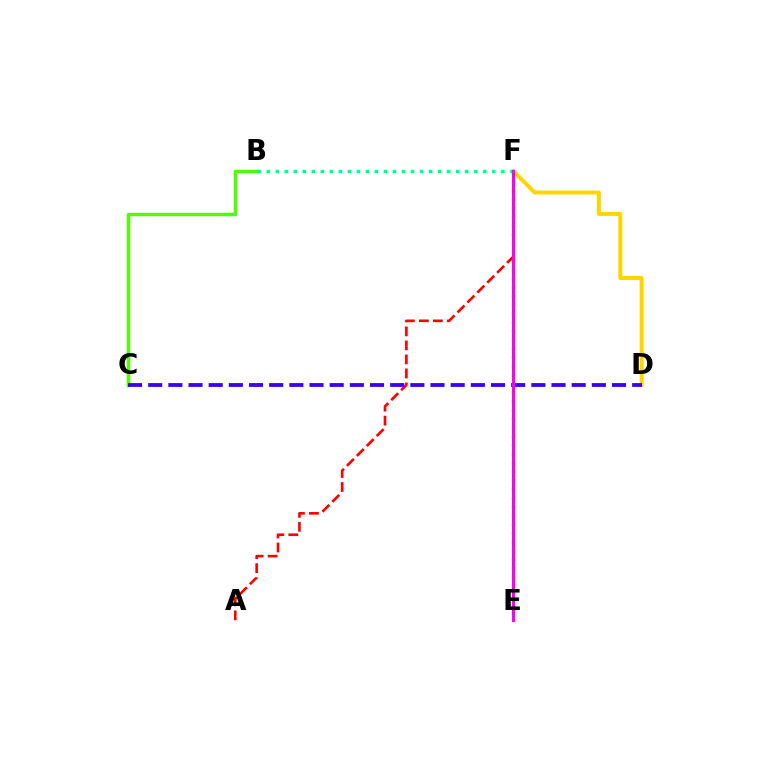{('B', 'C'): [{'color': '#4fff00', 'line_style': 'solid', 'thickness': 2.5}], ('D', 'F'): [{'color': '#ffd500', 'line_style': 'solid', 'thickness': 2.9}], ('E', 'F'): [{'color': '#009eff', 'line_style': 'dotted', 'thickness': 2.39}, {'color': '#ff00ed', 'line_style': 'solid', 'thickness': 2.22}], ('A', 'F'): [{'color': '#ff0000', 'line_style': 'dashed', 'thickness': 1.9}], ('B', 'F'): [{'color': '#00ff86', 'line_style': 'dotted', 'thickness': 2.45}], ('C', 'D'): [{'color': '#3700ff', 'line_style': 'dashed', 'thickness': 2.74}]}